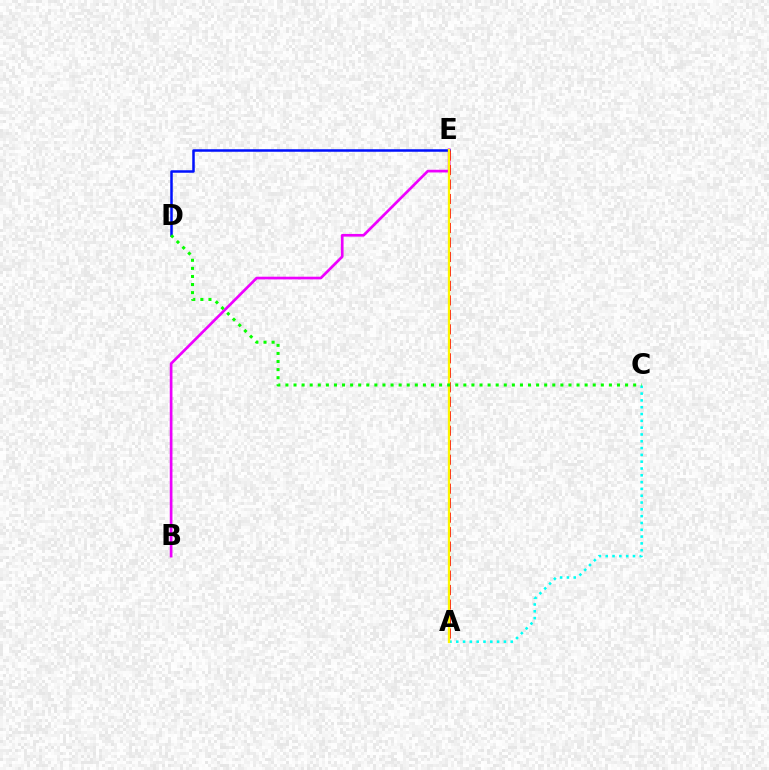{('B', 'E'): [{'color': '#ee00ff', 'line_style': 'solid', 'thickness': 1.94}], ('D', 'E'): [{'color': '#0010ff', 'line_style': 'solid', 'thickness': 1.81}], ('A', 'C'): [{'color': '#00fff6', 'line_style': 'dotted', 'thickness': 1.85}], ('A', 'E'): [{'color': '#ff0000', 'line_style': 'dashed', 'thickness': 1.97}, {'color': '#fcf500', 'line_style': 'solid', 'thickness': 1.67}], ('C', 'D'): [{'color': '#08ff00', 'line_style': 'dotted', 'thickness': 2.2}]}